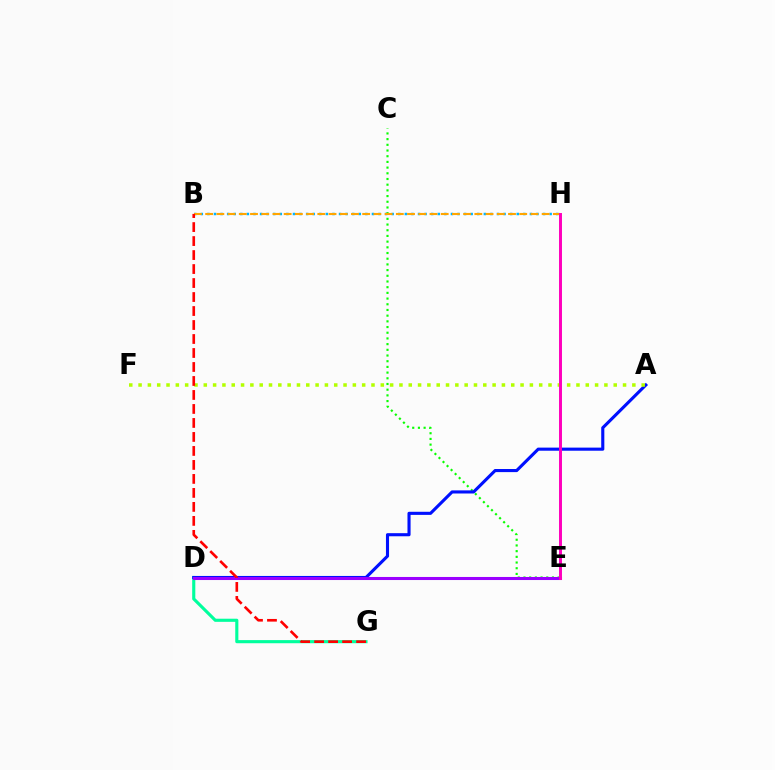{('C', 'E'): [{'color': '#08ff00', 'line_style': 'dotted', 'thickness': 1.55}], ('B', 'H'): [{'color': '#00b5ff', 'line_style': 'dotted', 'thickness': 1.79}, {'color': '#ffa500', 'line_style': 'dashed', 'thickness': 1.52}], ('D', 'G'): [{'color': '#00ff9d', 'line_style': 'solid', 'thickness': 2.25}], ('A', 'D'): [{'color': '#0010ff', 'line_style': 'solid', 'thickness': 2.24}], ('A', 'F'): [{'color': '#b3ff00', 'line_style': 'dotted', 'thickness': 2.53}], ('D', 'E'): [{'color': '#9b00ff', 'line_style': 'solid', 'thickness': 2.21}], ('B', 'G'): [{'color': '#ff0000', 'line_style': 'dashed', 'thickness': 1.9}], ('E', 'H'): [{'color': '#ff00bd', 'line_style': 'solid', 'thickness': 2.13}]}